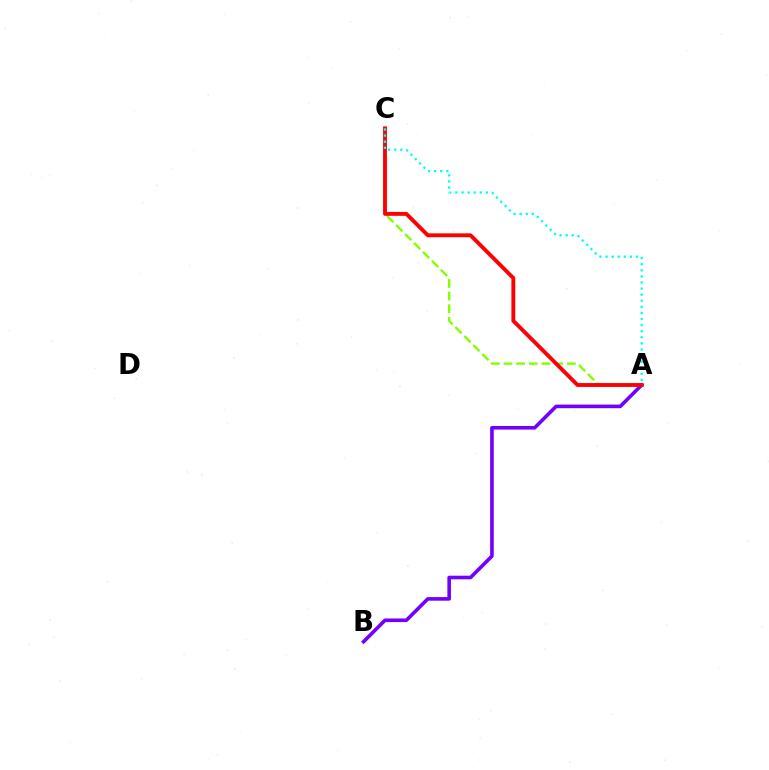{('A', 'C'): [{'color': '#84ff00', 'line_style': 'dashed', 'thickness': 1.72}, {'color': '#ff0000', 'line_style': 'solid', 'thickness': 2.79}, {'color': '#00fff6', 'line_style': 'dotted', 'thickness': 1.66}], ('A', 'B'): [{'color': '#7200ff', 'line_style': 'solid', 'thickness': 2.6}]}